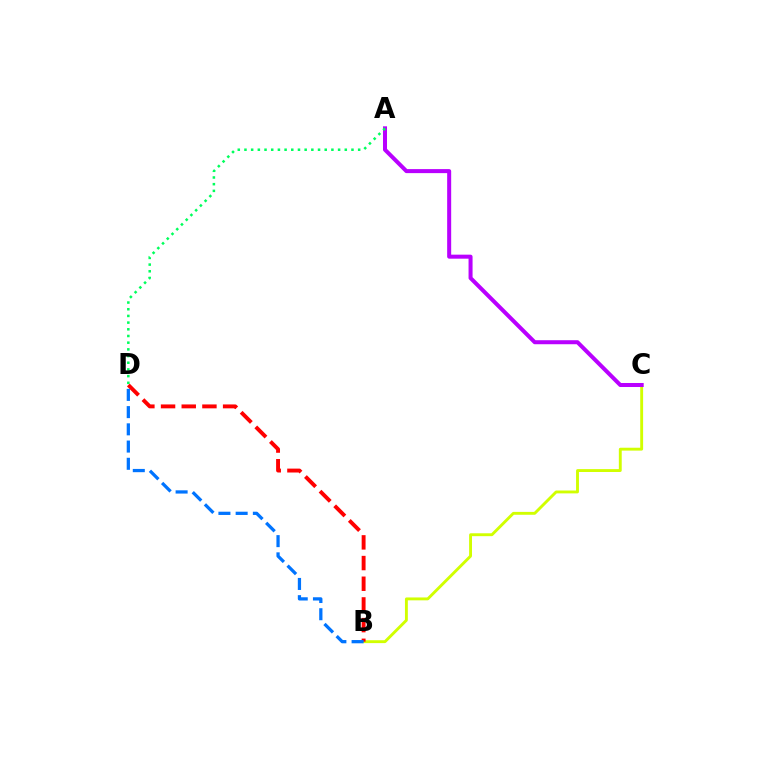{('B', 'C'): [{'color': '#d1ff00', 'line_style': 'solid', 'thickness': 2.08}], ('A', 'C'): [{'color': '#b900ff', 'line_style': 'solid', 'thickness': 2.89}], ('A', 'D'): [{'color': '#00ff5c', 'line_style': 'dotted', 'thickness': 1.82}], ('B', 'D'): [{'color': '#ff0000', 'line_style': 'dashed', 'thickness': 2.81}, {'color': '#0074ff', 'line_style': 'dashed', 'thickness': 2.34}]}